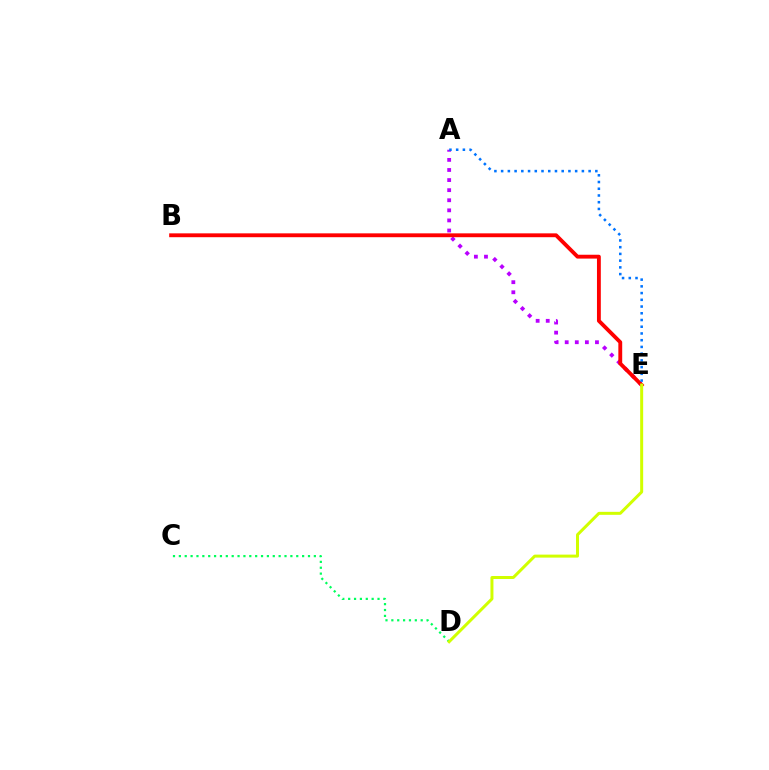{('A', 'E'): [{'color': '#b900ff', 'line_style': 'dotted', 'thickness': 2.74}, {'color': '#0074ff', 'line_style': 'dotted', 'thickness': 1.83}], ('C', 'D'): [{'color': '#00ff5c', 'line_style': 'dotted', 'thickness': 1.59}], ('B', 'E'): [{'color': '#ff0000', 'line_style': 'solid', 'thickness': 2.77}], ('D', 'E'): [{'color': '#d1ff00', 'line_style': 'solid', 'thickness': 2.16}]}